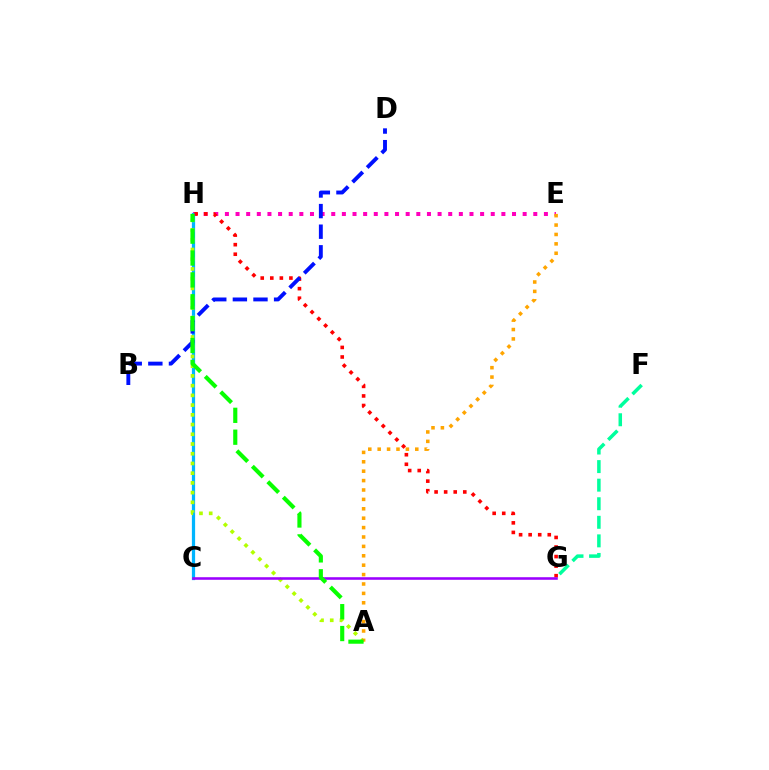{('E', 'H'): [{'color': '#ff00bd', 'line_style': 'dotted', 'thickness': 2.89}], ('C', 'H'): [{'color': '#00b5ff', 'line_style': 'solid', 'thickness': 2.34}], ('A', 'H'): [{'color': '#b3ff00', 'line_style': 'dotted', 'thickness': 2.64}, {'color': '#08ff00', 'line_style': 'dashed', 'thickness': 2.97}], ('F', 'G'): [{'color': '#00ff9d', 'line_style': 'dashed', 'thickness': 2.52}], ('A', 'E'): [{'color': '#ffa500', 'line_style': 'dotted', 'thickness': 2.55}], ('G', 'H'): [{'color': '#ff0000', 'line_style': 'dotted', 'thickness': 2.6}], ('B', 'D'): [{'color': '#0010ff', 'line_style': 'dashed', 'thickness': 2.8}], ('C', 'G'): [{'color': '#9b00ff', 'line_style': 'solid', 'thickness': 1.85}]}